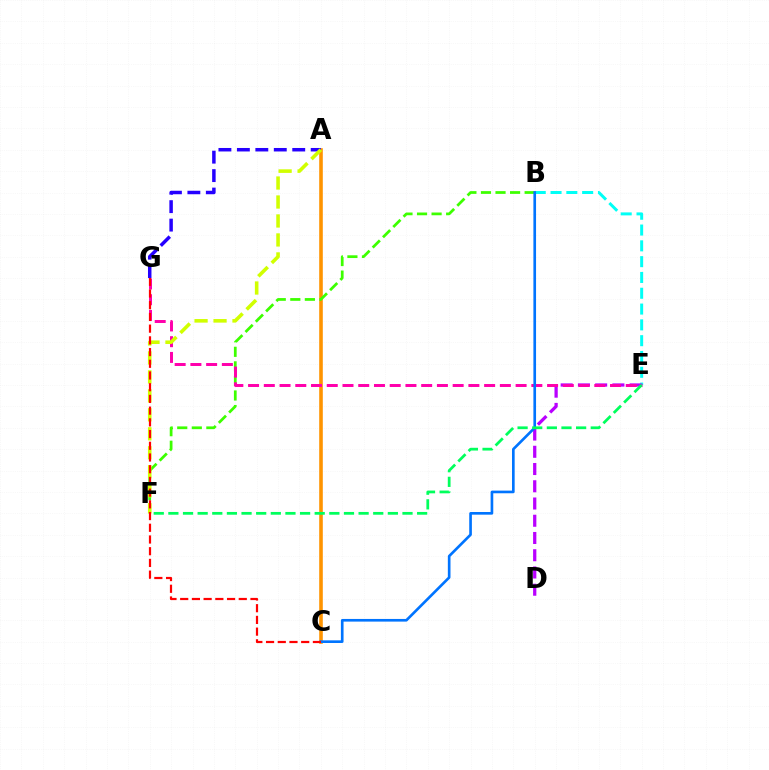{('A', 'C'): [{'color': '#ff9400', 'line_style': 'solid', 'thickness': 2.59}], ('B', 'E'): [{'color': '#00fff6', 'line_style': 'dashed', 'thickness': 2.15}], ('A', 'G'): [{'color': '#2500ff', 'line_style': 'dashed', 'thickness': 2.51}], ('D', 'E'): [{'color': '#b900ff', 'line_style': 'dashed', 'thickness': 2.34}], ('B', 'F'): [{'color': '#3dff00', 'line_style': 'dashed', 'thickness': 1.98}], ('E', 'G'): [{'color': '#ff00ac', 'line_style': 'dashed', 'thickness': 2.14}], ('A', 'F'): [{'color': '#d1ff00', 'line_style': 'dashed', 'thickness': 2.58}], ('B', 'C'): [{'color': '#0074ff', 'line_style': 'solid', 'thickness': 1.91}], ('C', 'G'): [{'color': '#ff0000', 'line_style': 'dashed', 'thickness': 1.59}], ('E', 'F'): [{'color': '#00ff5c', 'line_style': 'dashed', 'thickness': 1.99}]}